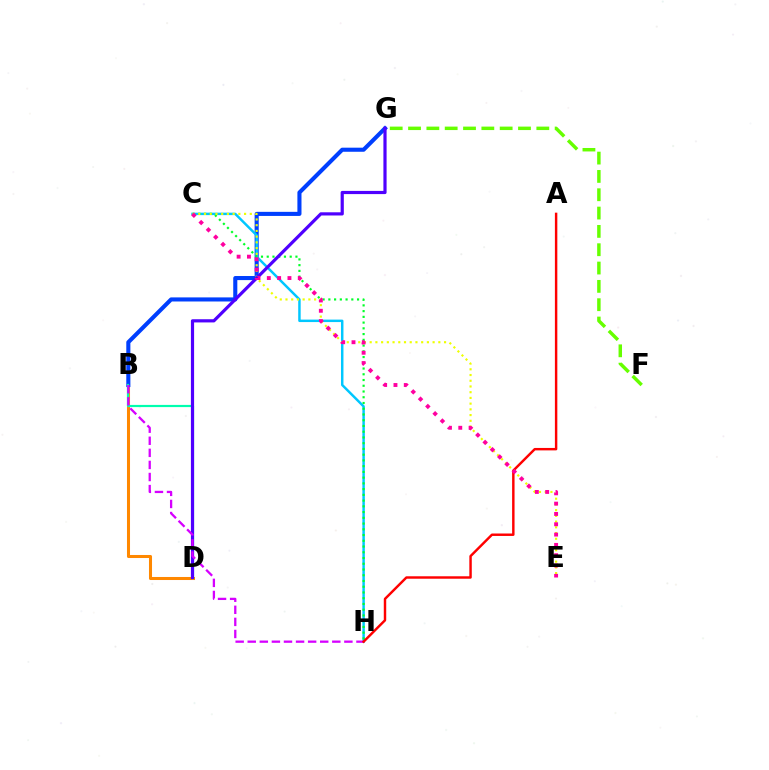{('B', 'D'): [{'color': '#ff8800', 'line_style': 'solid', 'thickness': 2.19}, {'color': '#00ffaf', 'line_style': 'solid', 'thickness': 1.57}], ('B', 'G'): [{'color': '#003fff', 'line_style': 'solid', 'thickness': 2.94}], ('C', 'H'): [{'color': '#00c7ff', 'line_style': 'solid', 'thickness': 1.77}, {'color': '#00ff27', 'line_style': 'dotted', 'thickness': 1.56}], ('C', 'E'): [{'color': '#eeff00', 'line_style': 'dotted', 'thickness': 1.55}, {'color': '#ff00a0', 'line_style': 'dotted', 'thickness': 2.8}], ('D', 'G'): [{'color': '#4f00ff', 'line_style': 'solid', 'thickness': 2.3}], ('B', 'H'): [{'color': '#d600ff', 'line_style': 'dashed', 'thickness': 1.64}], ('F', 'G'): [{'color': '#66ff00', 'line_style': 'dashed', 'thickness': 2.49}], ('A', 'H'): [{'color': '#ff0000', 'line_style': 'solid', 'thickness': 1.76}]}